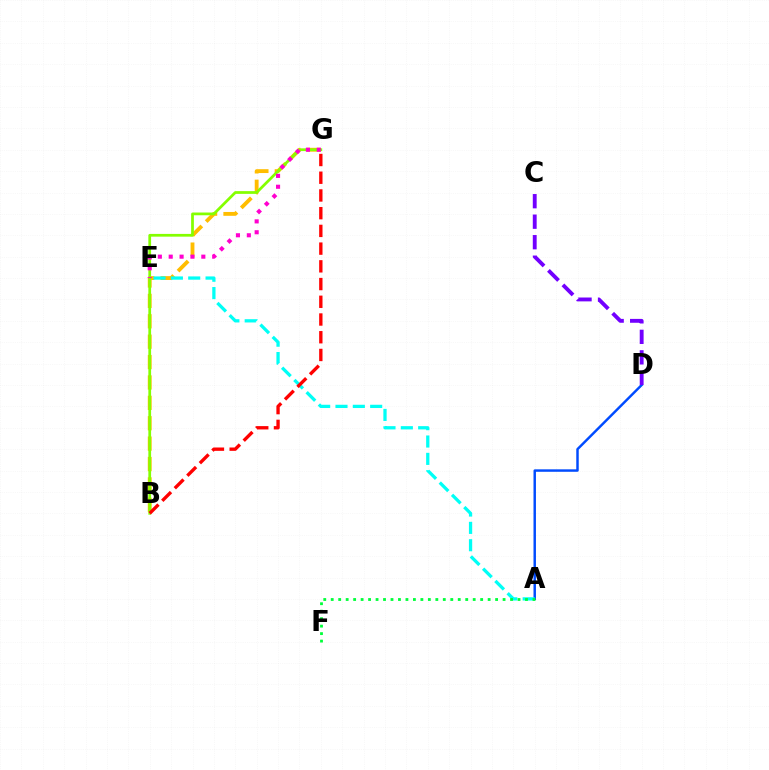{('B', 'G'): [{'color': '#ffbd00', 'line_style': 'dashed', 'thickness': 2.77}, {'color': '#84ff00', 'line_style': 'solid', 'thickness': 1.97}, {'color': '#ff0000', 'line_style': 'dashed', 'thickness': 2.41}], ('A', 'D'): [{'color': '#004bff', 'line_style': 'solid', 'thickness': 1.77}], ('A', 'E'): [{'color': '#00fff6', 'line_style': 'dashed', 'thickness': 2.36}], ('E', 'G'): [{'color': '#ff00cf', 'line_style': 'dotted', 'thickness': 2.95}], ('A', 'F'): [{'color': '#00ff39', 'line_style': 'dotted', 'thickness': 2.03}], ('C', 'D'): [{'color': '#7200ff', 'line_style': 'dashed', 'thickness': 2.79}]}